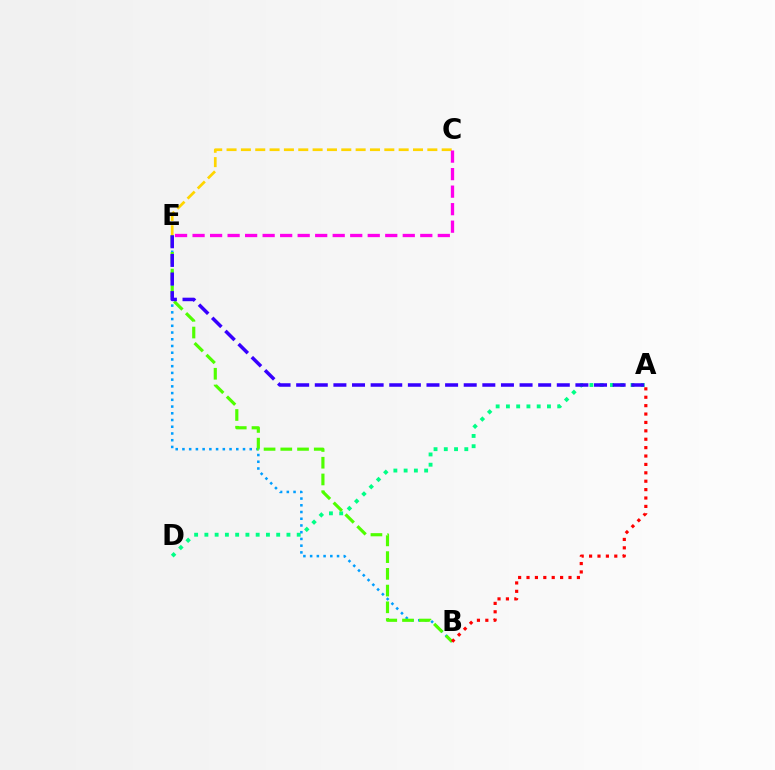{('C', 'E'): [{'color': '#ffd500', 'line_style': 'dashed', 'thickness': 1.95}, {'color': '#ff00ed', 'line_style': 'dashed', 'thickness': 2.38}], ('A', 'D'): [{'color': '#00ff86', 'line_style': 'dotted', 'thickness': 2.79}], ('B', 'E'): [{'color': '#009eff', 'line_style': 'dotted', 'thickness': 1.83}, {'color': '#4fff00', 'line_style': 'dashed', 'thickness': 2.27}], ('A', 'E'): [{'color': '#3700ff', 'line_style': 'dashed', 'thickness': 2.53}], ('A', 'B'): [{'color': '#ff0000', 'line_style': 'dotted', 'thickness': 2.28}]}